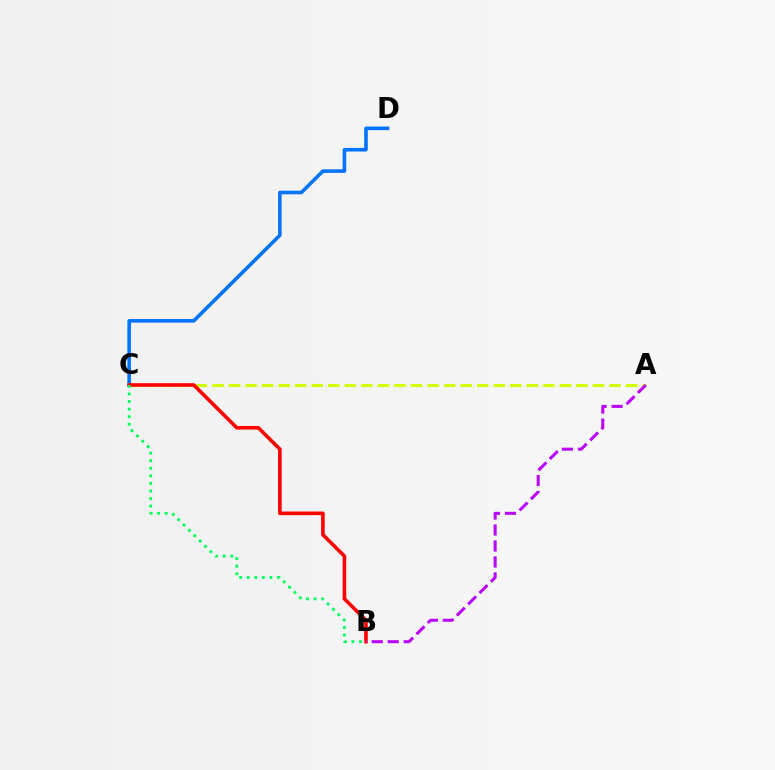{('A', 'C'): [{'color': '#d1ff00', 'line_style': 'dashed', 'thickness': 2.25}], ('C', 'D'): [{'color': '#0074ff', 'line_style': 'solid', 'thickness': 2.58}], ('B', 'C'): [{'color': '#ff0000', 'line_style': 'solid', 'thickness': 2.59}, {'color': '#00ff5c', 'line_style': 'dotted', 'thickness': 2.06}], ('A', 'B'): [{'color': '#b900ff', 'line_style': 'dashed', 'thickness': 2.17}]}